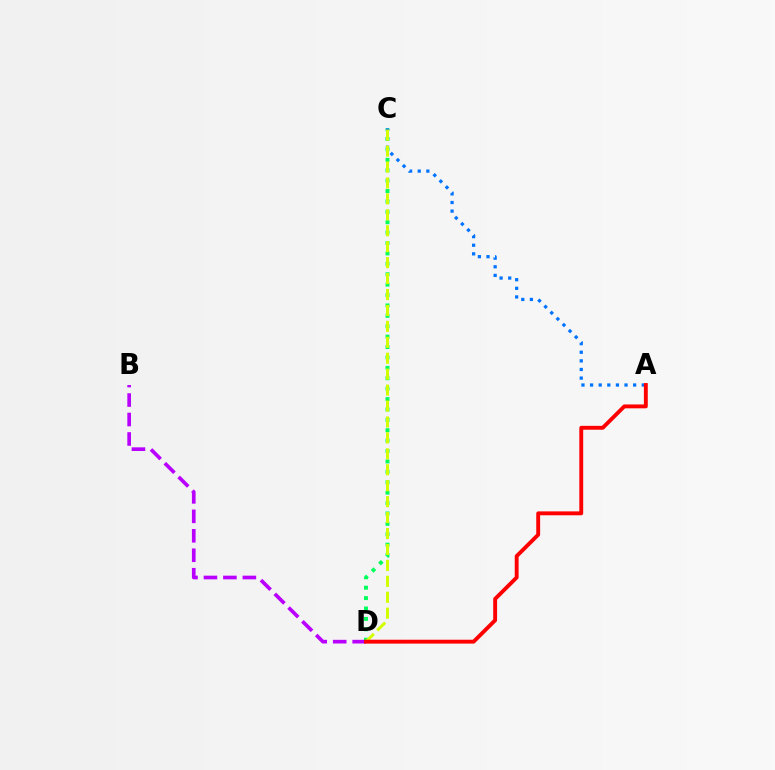{('B', 'D'): [{'color': '#b900ff', 'line_style': 'dashed', 'thickness': 2.64}], ('C', 'D'): [{'color': '#00ff5c', 'line_style': 'dotted', 'thickness': 2.83}, {'color': '#d1ff00', 'line_style': 'dashed', 'thickness': 2.16}], ('A', 'C'): [{'color': '#0074ff', 'line_style': 'dotted', 'thickness': 2.34}], ('A', 'D'): [{'color': '#ff0000', 'line_style': 'solid', 'thickness': 2.79}]}